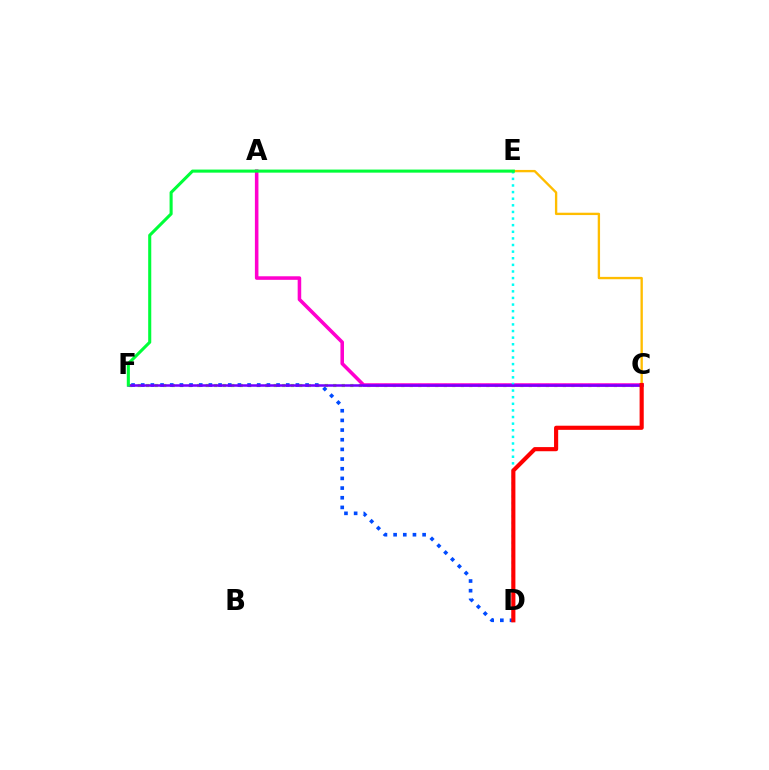{('C', 'F'): [{'color': '#84ff00', 'line_style': 'dotted', 'thickness': 2.31}, {'color': '#7200ff', 'line_style': 'solid', 'thickness': 1.82}], ('D', 'F'): [{'color': '#004bff', 'line_style': 'dotted', 'thickness': 2.63}], ('A', 'C'): [{'color': '#ff00cf', 'line_style': 'solid', 'thickness': 2.56}], ('C', 'E'): [{'color': '#ffbd00', 'line_style': 'solid', 'thickness': 1.69}], ('D', 'E'): [{'color': '#00fff6', 'line_style': 'dotted', 'thickness': 1.8}], ('C', 'D'): [{'color': '#ff0000', 'line_style': 'solid', 'thickness': 2.98}], ('E', 'F'): [{'color': '#00ff39', 'line_style': 'solid', 'thickness': 2.22}]}